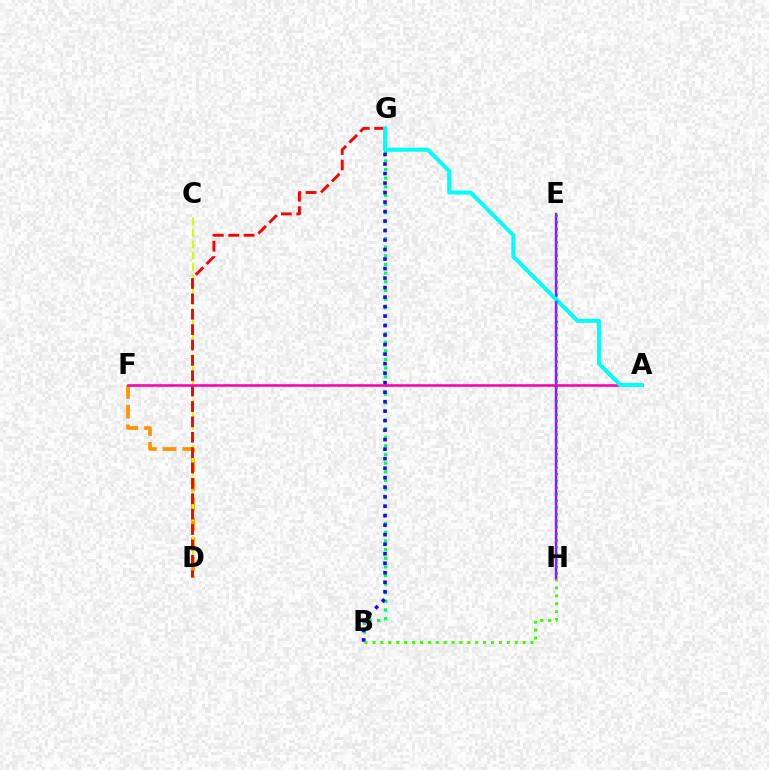{('B', 'G'): [{'color': '#00ff5c', 'line_style': 'dotted', 'thickness': 2.35}, {'color': '#2500ff', 'line_style': 'dotted', 'thickness': 2.58}], ('D', 'F'): [{'color': '#ff9400', 'line_style': 'dashed', 'thickness': 2.68}], ('C', 'D'): [{'color': '#d1ff00', 'line_style': 'dashed', 'thickness': 1.54}], ('B', 'H'): [{'color': '#3dff00', 'line_style': 'dotted', 'thickness': 2.15}], ('D', 'G'): [{'color': '#ff0000', 'line_style': 'dashed', 'thickness': 2.09}], ('E', 'H'): [{'color': '#b900ff', 'line_style': 'solid', 'thickness': 1.78}, {'color': '#0074ff', 'line_style': 'dotted', 'thickness': 1.8}], ('A', 'F'): [{'color': '#ff00ac', 'line_style': 'solid', 'thickness': 1.86}], ('A', 'G'): [{'color': '#00fff6', 'line_style': 'solid', 'thickness': 2.89}]}